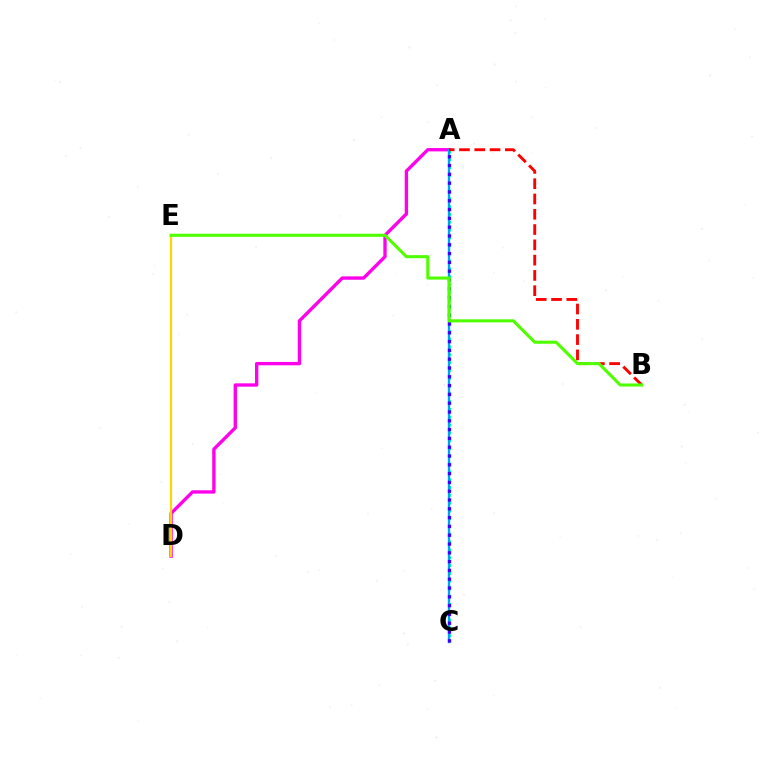{('A', 'D'): [{'color': '#ff00ed', 'line_style': 'solid', 'thickness': 2.41}], ('D', 'E'): [{'color': '#ffd500', 'line_style': 'solid', 'thickness': 1.55}], ('A', 'C'): [{'color': '#00ff86', 'line_style': 'dotted', 'thickness': 2.12}, {'color': '#009eff', 'line_style': 'solid', 'thickness': 1.68}, {'color': '#3700ff', 'line_style': 'dotted', 'thickness': 2.39}], ('A', 'B'): [{'color': '#ff0000', 'line_style': 'dashed', 'thickness': 2.08}], ('B', 'E'): [{'color': '#4fff00', 'line_style': 'solid', 'thickness': 2.21}]}